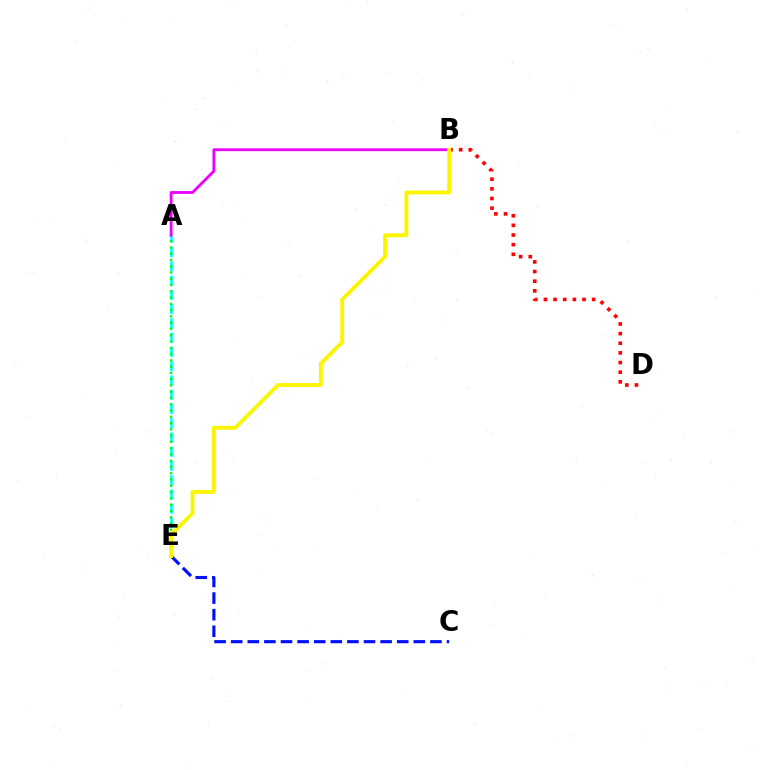{('A', 'E'): [{'color': '#00fff6', 'line_style': 'dashed', 'thickness': 1.94}, {'color': '#08ff00', 'line_style': 'dotted', 'thickness': 1.7}], ('B', 'D'): [{'color': '#ff0000', 'line_style': 'dotted', 'thickness': 2.62}], ('A', 'B'): [{'color': '#ee00ff', 'line_style': 'solid', 'thickness': 2.04}], ('C', 'E'): [{'color': '#0010ff', 'line_style': 'dashed', 'thickness': 2.26}], ('B', 'E'): [{'color': '#fcf500', 'line_style': 'solid', 'thickness': 2.79}]}